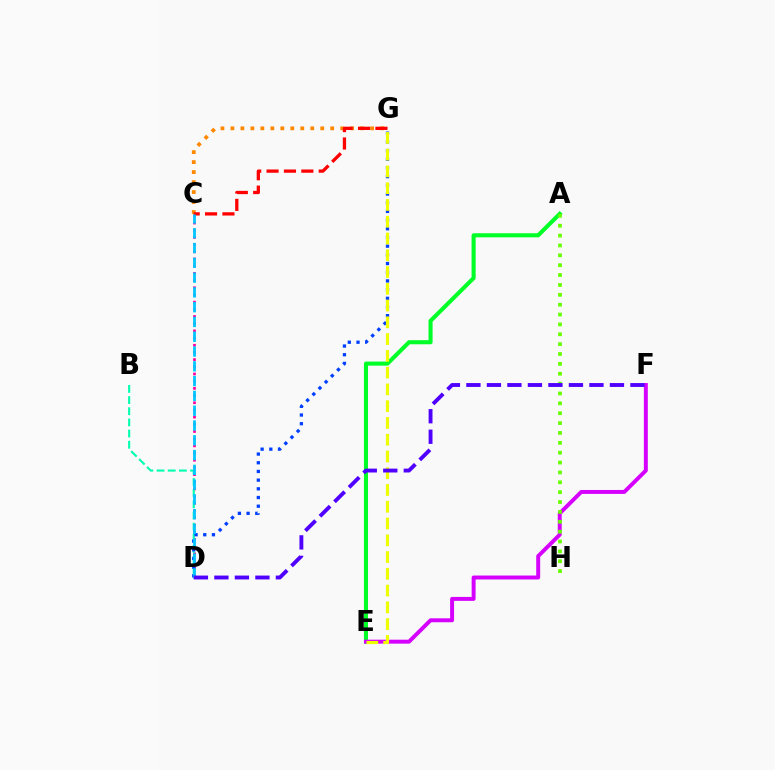{('A', 'E'): [{'color': '#00ff27', 'line_style': 'solid', 'thickness': 2.94}], ('C', 'D'): [{'color': '#ff00a0', 'line_style': 'dotted', 'thickness': 1.95}, {'color': '#00c7ff', 'line_style': 'dashed', 'thickness': 2.01}], ('B', 'D'): [{'color': '#00ffaf', 'line_style': 'dashed', 'thickness': 1.52}], ('D', 'G'): [{'color': '#003fff', 'line_style': 'dotted', 'thickness': 2.36}], ('E', 'F'): [{'color': '#d600ff', 'line_style': 'solid', 'thickness': 2.84}], ('C', 'G'): [{'color': '#ff8800', 'line_style': 'dotted', 'thickness': 2.71}, {'color': '#ff0000', 'line_style': 'dashed', 'thickness': 2.36}], ('A', 'H'): [{'color': '#66ff00', 'line_style': 'dotted', 'thickness': 2.68}], ('E', 'G'): [{'color': '#eeff00', 'line_style': 'dashed', 'thickness': 2.28}], ('D', 'F'): [{'color': '#4f00ff', 'line_style': 'dashed', 'thickness': 2.79}]}